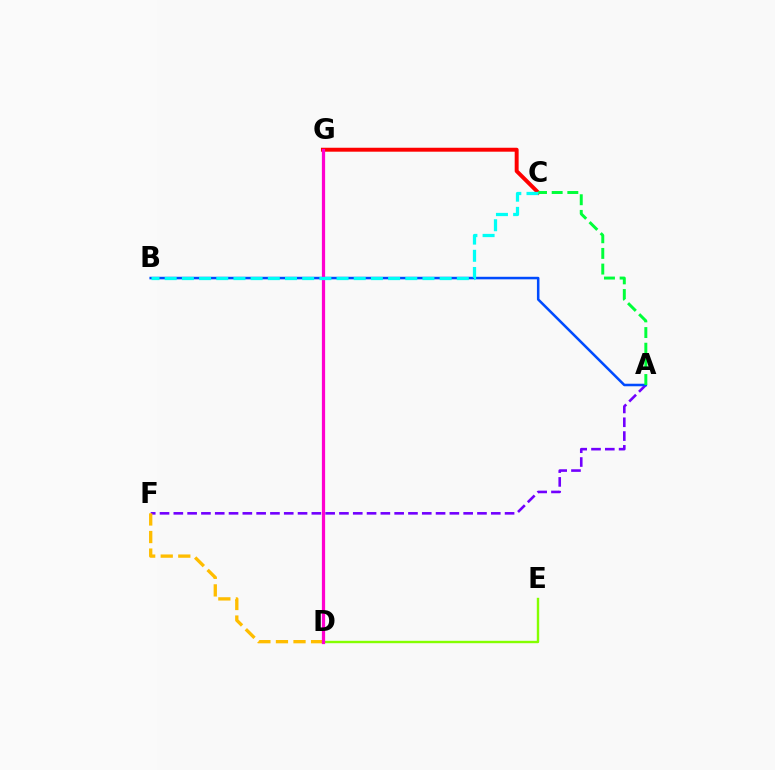{('A', 'F'): [{'color': '#7200ff', 'line_style': 'dashed', 'thickness': 1.87}], ('C', 'G'): [{'color': '#ff0000', 'line_style': 'solid', 'thickness': 2.84}], ('D', 'F'): [{'color': '#ffbd00', 'line_style': 'dashed', 'thickness': 2.39}], ('A', 'B'): [{'color': '#004bff', 'line_style': 'solid', 'thickness': 1.83}], ('D', 'E'): [{'color': '#84ff00', 'line_style': 'solid', 'thickness': 1.73}], ('D', 'G'): [{'color': '#ff00cf', 'line_style': 'solid', 'thickness': 2.32}], ('A', 'C'): [{'color': '#00ff39', 'line_style': 'dashed', 'thickness': 2.13}], ('B', 'C'): [{'color': '#00fff6', 'line_style': 'dashed', 'thickness': 2.33}]}